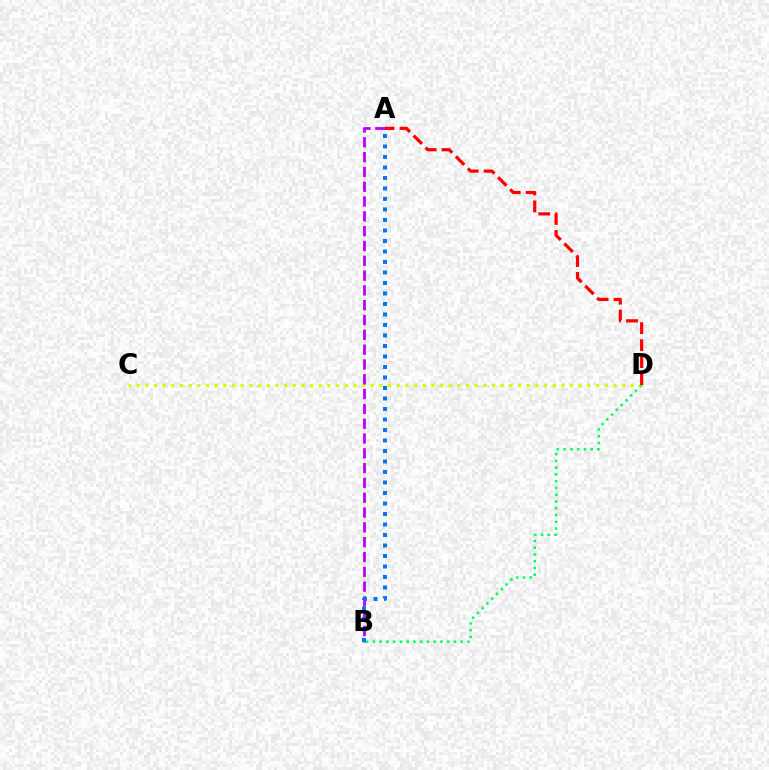{('C', 'D'): [{'color': '#d1ff00', 'line_style': 'dotted', 'thickness': 2.35}], ('A', 'B'): [{'color': '#b900ff', 'line_style': 'dashed', 'thickness': 2.01}, {'color': '#0074ff', 'line_style': 'dotted', 'thickness': 2.85}], ('B', 'D'): [{'color': '#00ff5c', 'line_style': 'dotted', 'thickness': 1.84}], ('A', 'D'): [{'color': '#ff0000', 'line_style': 'dashed', 'thickness': 2.31}]}